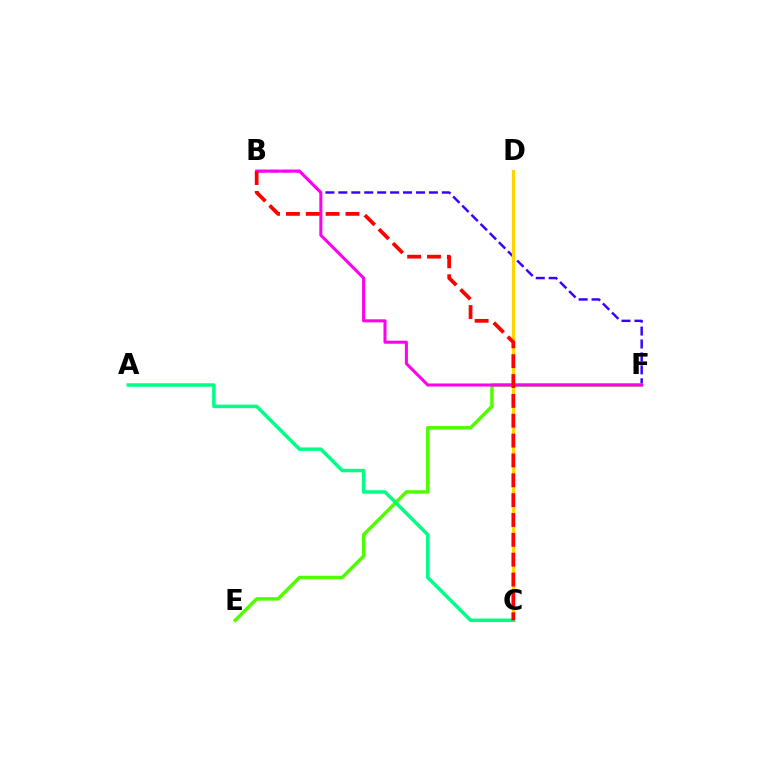{('B', 'F'): [{'color': '#3700ff', 'line_style': 'dashed', 'thickness': 1.76}, {'color': '#ff00ed', 'line_style': 'solid', 'thickness': 2.2}], ('C', 'D'): [{'color': '#009eff', 'line_style': 'dashed', 'thickness': 1.96}, {'color': '#ffd500', 'line_style': 'solid', 'thickness': 2.31}], ('E', 'F'): [{'color': '#4fff00', 'line_style': 'solid', 'thickness': 2.5}], ('A', 'C'): [{'color': '#00ff86', 'line_style': 'solid', 'thickness': 2.52}], ('B', 'C'): [{'color': '#ff0000', 'line_style': 'dashed', 'thickness': 2.7}]}